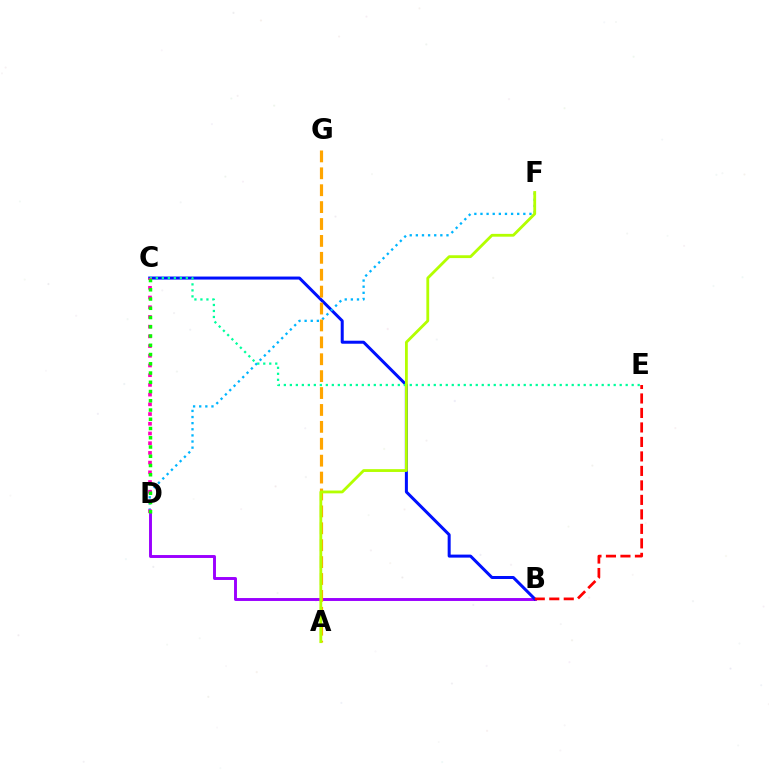{('B', 'D'): [{'color': '#9b00ff', 'line_style': 'solid', 'thickness': 2.1}], ('B', 'C'): [{'color': '#0010ff', 'line_style': 'solid', 'thickness': 2.17}], ('D', 'F'): [{'color': '#00b5ff', 'line_style': 'dotted', 'thickness': 1.66}], ('C', 'E'): [{'color': '#00ff9d', 'line_style': 'dotted', 'thickness': 1.63}], ('C', 'D'): [{'color': '#ff00bd', 'line_style': 'dotted', 'thickness': 2.64}, {'color': '#08ff00', 'line_style': 'dotted', 'thickness': 2.51}], ('B', 'E'): [{'color': '#ff0000', 'line_style': 'dashed', 'thickness': 1.97}], ('A', 'G'): [{'color': '#ffa500', 'line_style': 'dashed', 'thickness': 2.3}], ('A', 'F'): [{'color': '#b3ff00', 'line_style': 'solid', 'thickness': 2.03}]}